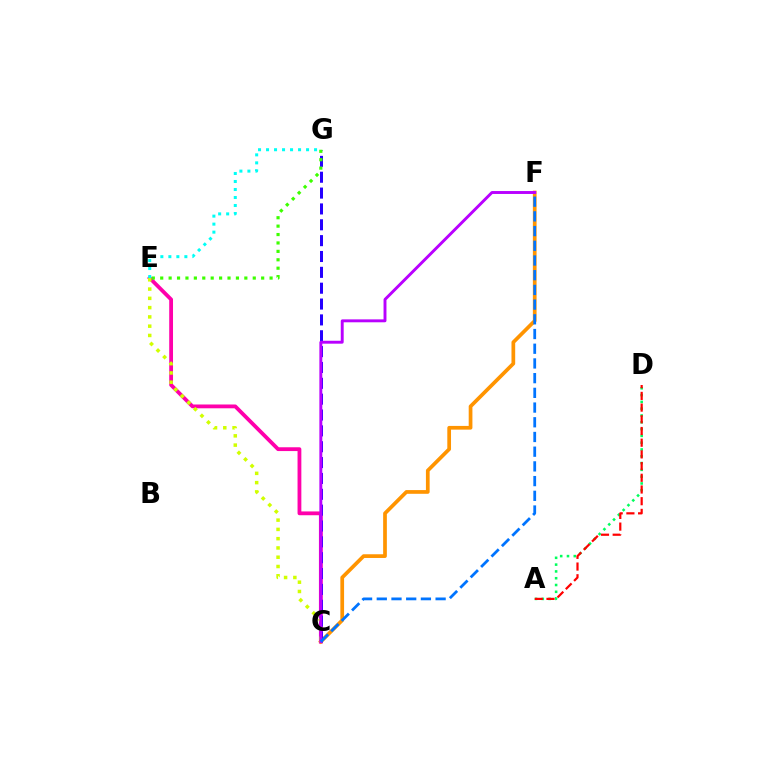{('C', 'E'): [{'color': '#ff00ac', 'line_style': 'solid', 'thickness': 2.74}, {'color': '#d1ff00', 'line_style': 'dotted', 'thickness': 2.52}], ('A', 'D'): [{'color': '#00ff5c', 'line_style': 'dotted', 'thickness': 1.85}, {'color': '#ff0000', 'line_style': 'dashed', 'thickness': 1.59}], ('C', 'F'): [{'color': '#ff9400', 'line_style': 'solid', 'thickness': 2.67}, {'color': '#b900ff', 'line_style': 'solid', 'thickness': 2.1}, {'color': '#0074ff', 'line_style': 'dashed', 'thickness': 2.0}], ('C', 'G'): [{'color': '#2500ff', 'line_style': 'dashed', 'thickness': 2.15}], ('E', 'G'): [{'color': '#3dff00', 'line_style': 'dotted', 'thickness': 2.29}, {'color': '#00fff6', 'line_style': 'dotted', 'thickness': 2.17}]}